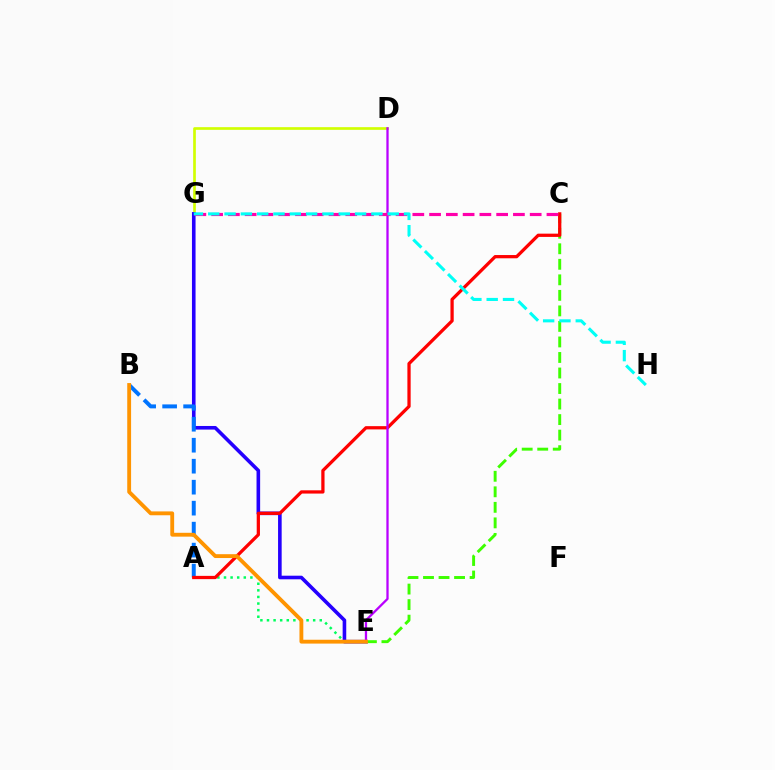{('D', 'G'): [{'color': '#d1ff00', 'line_style': 'solid', 'thickness': 1.93}], ('A', 'E'): [{'color': '#00ff5c', 'line_style': 'dotted', 'thickness': 1.79}], ('E', 'G'): [{'color': '#2500ff', 'line_style': 'solid', 'thickness': 2.59}], ('A', 'B'): [{'color': '#0074ff', 'line_style': 'dashed', 'thickness': 2.85}], ('C', 'E'): [{'color': '#3dff00', 'line_style': 'dashed', 'thickness': 2.11}], ('A', 'C'): [{'color': '#ff0000', 'line_style': 'solid', 'thickness': 2.34}], ('D', 'E'): [{'color': '#b900ff', 'line_style': 'solid', 'thickness': 1.64}], ('C', 'G'): [{'color': '#ff00ac', 'line_style': 'dashed', 'thickness': 2.28}], ('G', 'H'): [{'color': '#00fff6', 'line_style': 'dashed', 'thickness': 2.22}], ('B', 'E'): [{'color': '#ff9400', 'line_style': 'solid', 'thickness': 2.77}]}